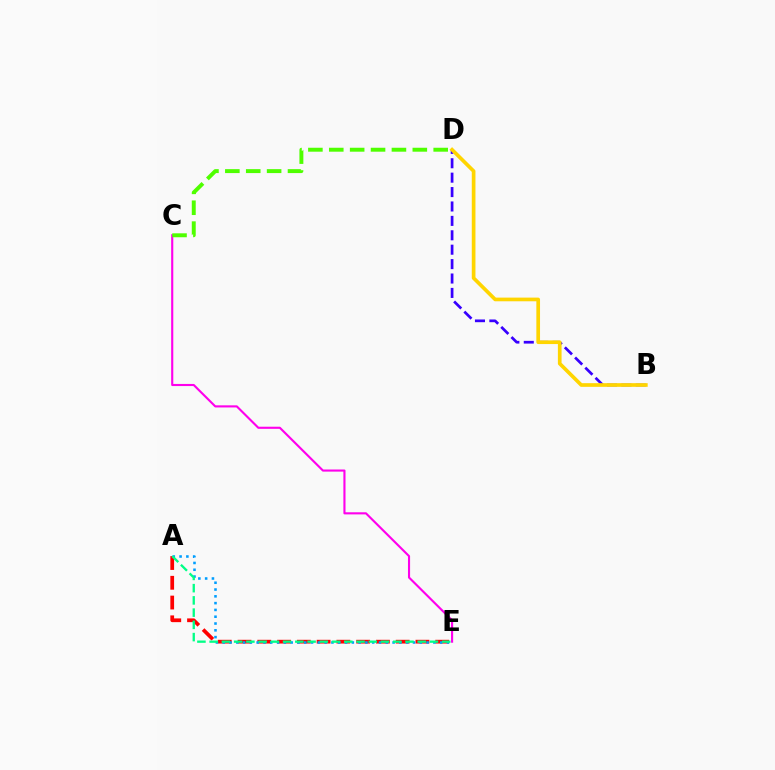{('B', 'D'): [{'color': '#3700ff', 'line_style': 'dashed', 'thickness': 1.96}, {'color': '#ffd500', 'line_style': 'solid', 'thickness': 2.64}], ('A', 'E'): [{'color': '#ff0000', 'line_style': 'dashed', 'thickness': 2.69}, {'color': '#009eff', 'line_style': 'dotted', 'thickness': 1.85}, {'color': '#00ff86', 'line_style': 'dashed', 'thickness': 1.66}], ('C', 'E'): [{'color': '#ff00ed', 'line_style': 'solid', 'thickness': 1.53}], ('C', 'D'): [{'color': '#4fff00', 'line_style': 'dashed', 'thickness': 2.84}]}